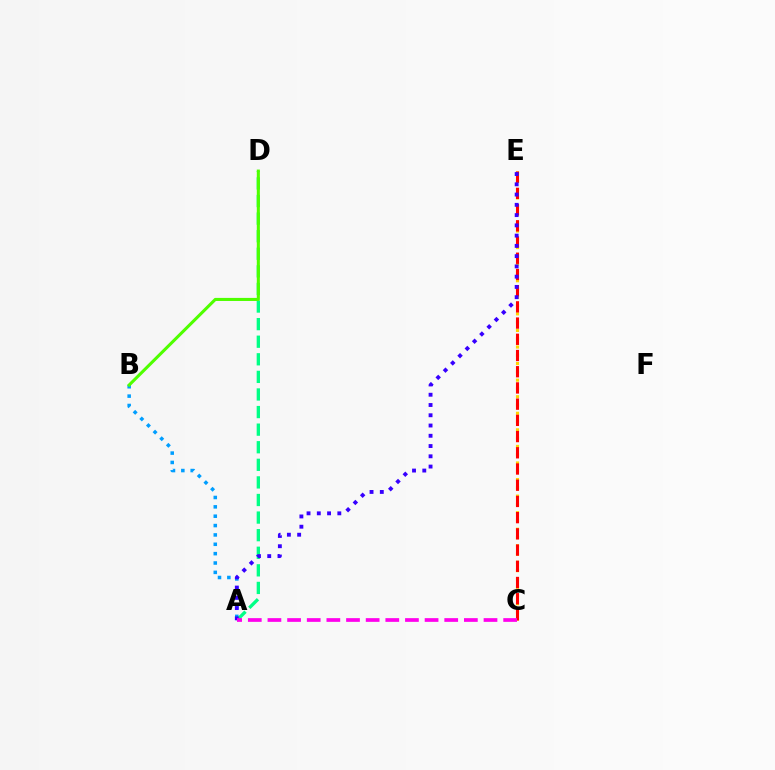{('A', 'B'): [{'color': '#009eff', 'line_style': 'dotted', 'thickness': 2.54}], ('A', 'D'): [{'color': '#00ff86', 'line_style': 'dashed', 'thickness': 2.39}], ('C', 'E'): [{'color': '#ffd500', 'line_style': 'dotted', 'thickness': 2.25}, {'color': '#ff0000', 'line_style': 'dashed', 'thickness': 2.2}], ('A', 'E'): [{'color': '#3700ff', 'line_style': 'dotted', 'thickness': 2.79}], ('A', 'C'): [{'color': '#ff00ed', 'line_style': 'dashed', 'thickness': 2.67}], ('B', 'D'): [{'color': '#4fff00', 'line_style': 'solid', 'thickness': 2.21}]}